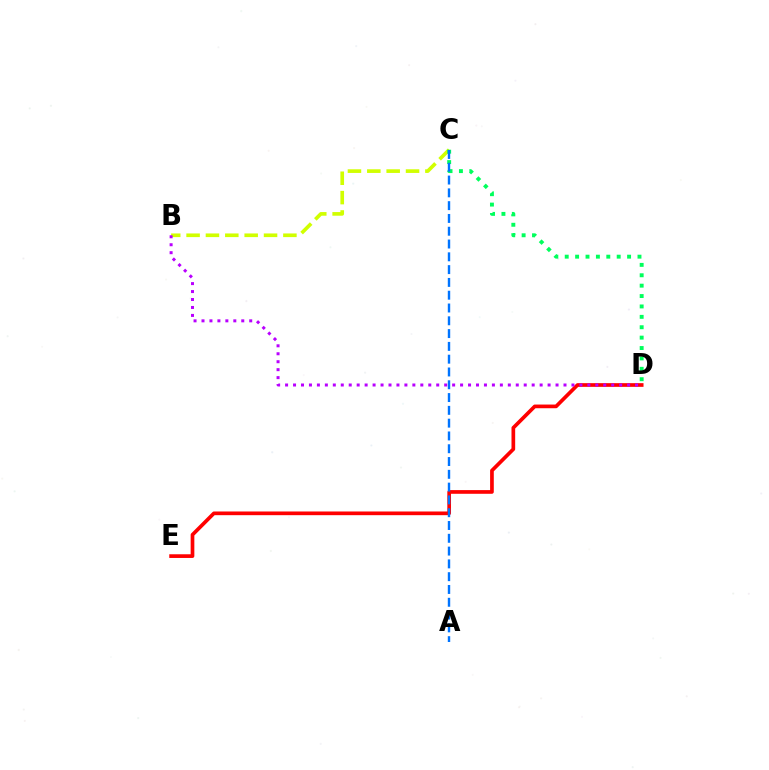{('D', 'E'): [{'color': '#ff0000', 'line_style': 'solid', 'thickness': 2.65}], ('B', 'C'): [{'color': '#d1ff00', 'line_style': 'dashed', 'thickness': 2.63}], ('B', 'D'): [{'color': '#b900ff', 'line_style': 'dotted', 'thickness': 2.16}], ('C', 'D'): [{'color': '#00ff5c', 'line_style': 'dotted', 'thickness': 2.82}], ('A', 'C'): [{'color': '#0074ff', 'line_style': 'dashed', 'thickness': 1.74}]}